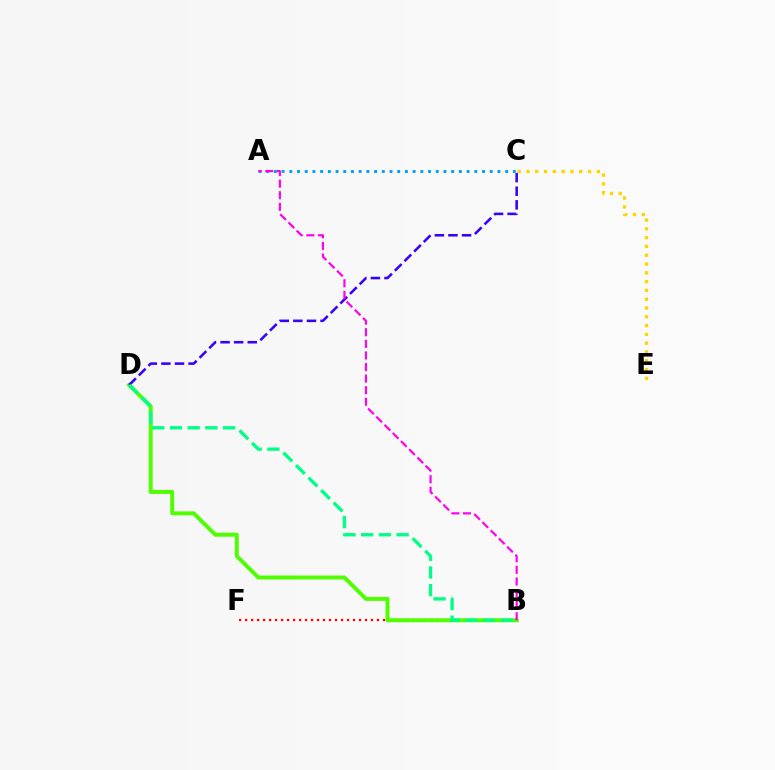{('A', 'C'): [{'color': '#009eff', 'line_style': 'dotted', 'thickness': 2.09}], ('B', 'F'): [{'color': '#ff0000', 'line_style': 'dotted', 'thickness': 1.63}], ('C', 'E'): [{'color': '#ffd500', 'line_style': 'dotted', 'thickness': 2.39}], ('B', 'D'): [{'color': '#4fff00', 'line_style': 'solid', 'thickness': 2.85}, {'color': '#00ff86', 'line_style': 'dashed', 'thickness': 2.41}], ('C', 'D'): [{'color': '#3700ff', 'line_style': 'dashed', 'thickness': 1.85}], ('A', 'B'): [{'color': '#ff00ed', 'line_style': 'dashed', 'thickness': 1.57}]}